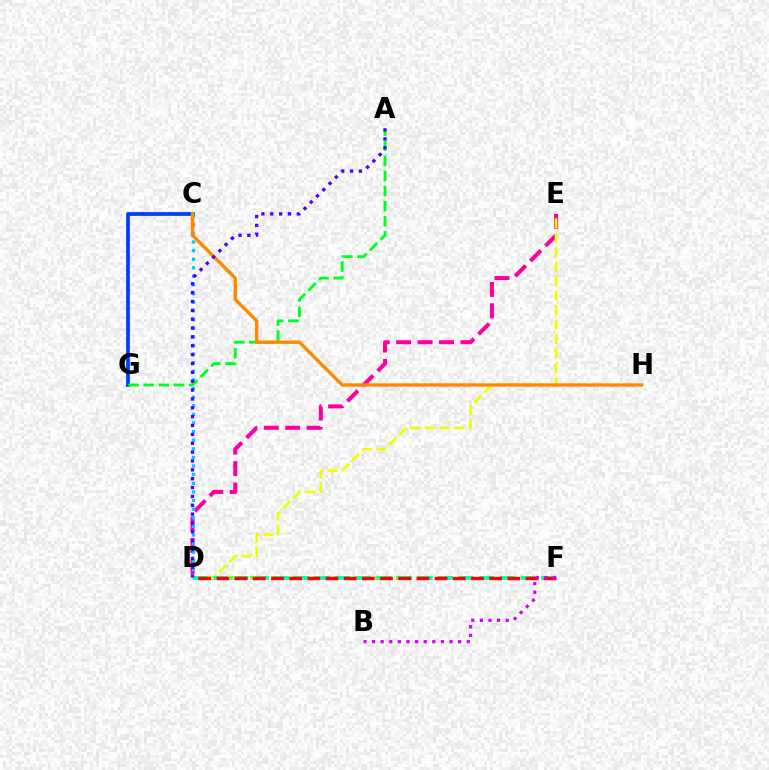{('D', 'E'): [{'color': '#ff00a0', 'line_style': 'dashed', 'thickness': 2.91}, {'color': '#eeff00', 'line_style': 'dashed', 'thickness': 1.96}], ('C', 'G'): [{'color': '#003fff', 'line_style': 'solid', 'thickness': 2.71}], ('C', 'D'): [{'color': '#00c7ff', 'line_style': 'dotted', 'thickness': 2.34}], ('D', 'F'): [{'color': '#66ff00', 'line_style': 'dotted', 'thickness': 2.83}, {'color': '#00ffaf', 'line_style': 'dashed', 'thickness': 2.78}, {'color': '#ff0000', 'line_style': 'dashed', 'thickness': 2.47}], ('A', 'G'): [{'color': '#00ff27', 'line_style': 'dashed', 'thickness': 2.05}], ('C', 'H'): [{'color': '#ff8800', 'line_style': 'solid', 'thickness': 2.41}], ('A', 'D'): [{'color': '#4f00ff', 'line_style': 'dotted', 'thickness': 2.41}], ('B', 'F'): [{'color': '#d600ff', 'line_style': 'dotted', 'thickness': 2.34}]}